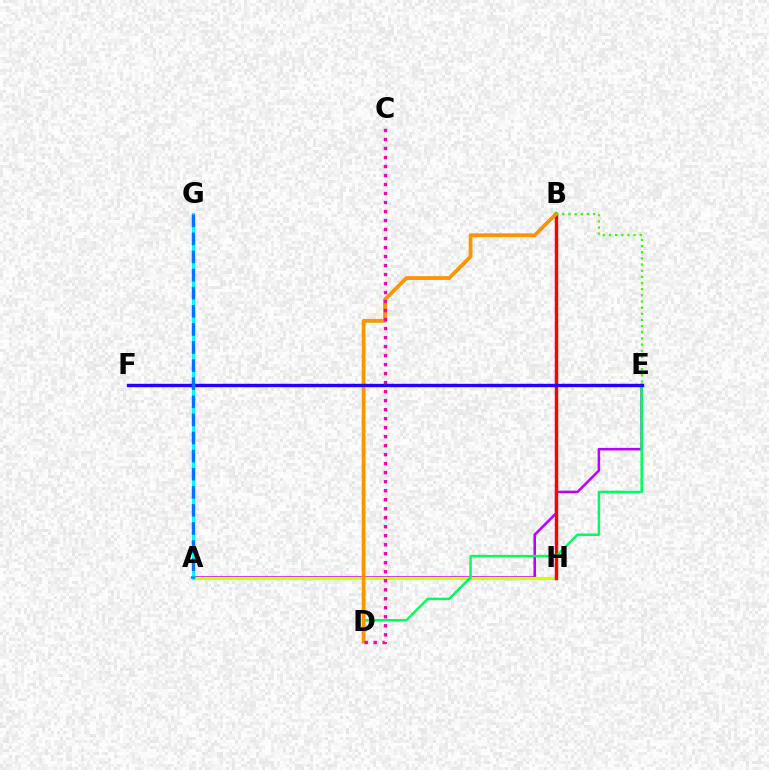{('A', 'E'): [{'color': '#b900ff', 'line_style': 'solid', 'thickness': 1.83}], ('A', 'H'): [{'color': '#d1ff00', 'line_style': 'solid', 'thickness': 2.29}], ('B', 'H'): [{'color': '#ff0000', 'line_style': 'solid', 'thickness': 2.48}], ('A', 'G'): [{'color': '#00fff6', 'line_style': 'solid', 'thickness': 2.19}, {'color': '#0074ff', 'line_style': 'dashed', 'thickness': 2.46}], ('D', 'E'): [{'color': '#00ff5c', 'line_style': 'solid', 'thickness': 1.82}], ('B', 'D'): [{'color': '#ff9400', 'line_style': 'solid', 'thickness': 2.72}], ('B', 'E'): [{'color': '#3dff00', 'line_style': 'dotted', 'thickness': 1.67}], ('C', 'D'): [{'color': '#ff00ac', 'line_style': 'dotted', 'thickness': 2.45}], ('E', 'F'): [{'color': '#2500ff', 'line_style': 'solid', 'thickness': 2.44}]}